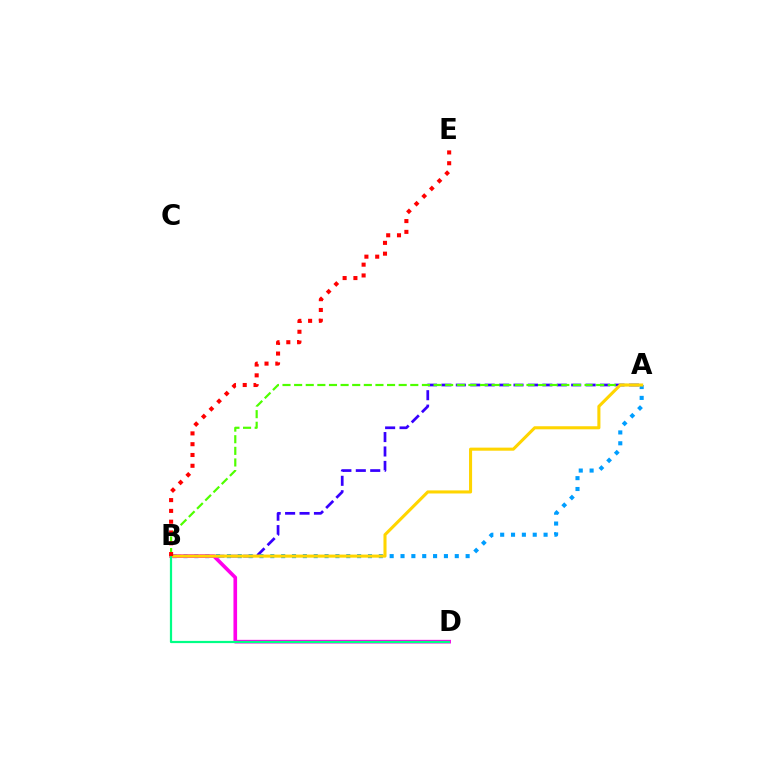{('A', 'B'): [{'color': '#3700ff', 'line_style': 'dashed', 'thickness': 1.96}, {'color': '#009eff', 'line_style': 'dotted', 'thickness': 2.95}, {'color': '#4fff00', 'line_style': 'dashed', 'thickness': 1.58}, {'color': '#ffd500', 'line_style': 'solid', 'thickness': 2.21}], ('B', 'D'): [{'color': '#ff00ed', 'line_style': 'solid', 'thickness': 2.62}, {'color': '#00ff86', 'line_style': 'solid', 'thickness': 1.6}], ('B', 'E'): [{'color': '#ff0000', 'line_style': 'dotted', 'thickness': 2.93}]}